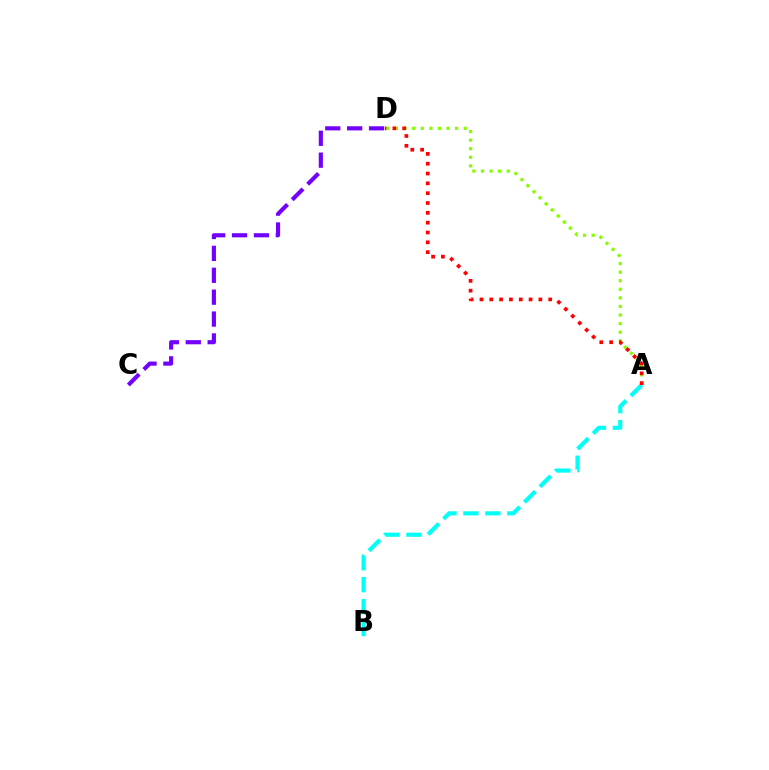{('C', 'D'): [{'color': '#7200ff', 'line_style': 'dashed', 'thickness': 2.97}], ('A', 'B'): [{'color': '#00fff6', 'line_style': 'dashed', 'thickness': 2.98}], ('A', 'D'): [{'color': '#84ff00', 'line_style': 'dotted', 'thickness': 2.33}, {'color': '#ff0000', 'line_style': 'dotted', 'thickness': 2.67}]}